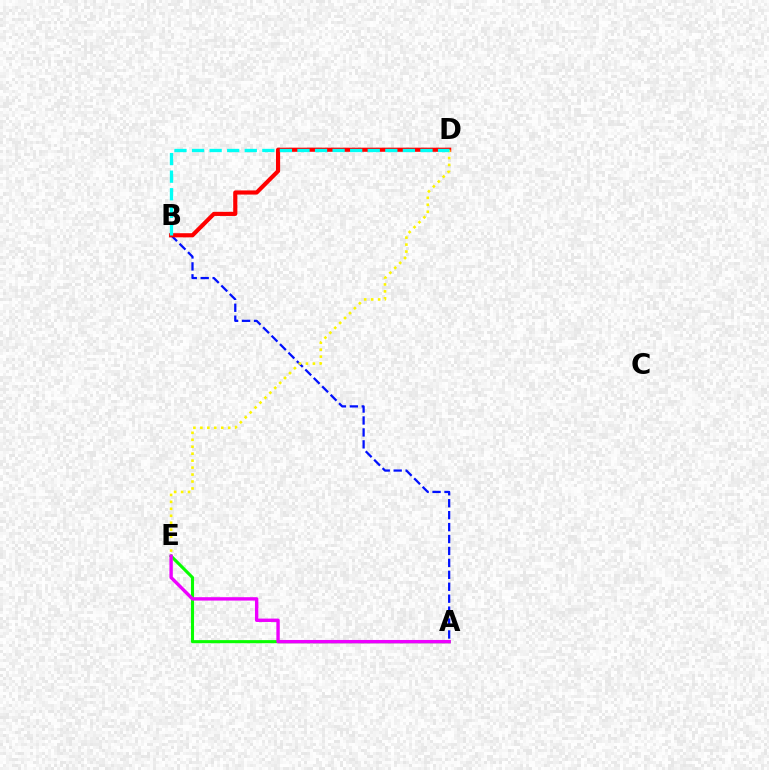{('A', 'E'): [{'color': '#08ff00', 'line_style': 'solid', 'thickness': 2.22}, {'color': '#ee00ff', 'line_style': 'solid', 'thickness': 2.44}], ('A', 'B'): [{'color': '#0010ff', 'line_style': 'dashed', 'thickness': 1.62}], ('B', 'D'): [{'color': '#ff0000', 'line_style': 'solid', 'thickness': 2.98}, {'color': '#00fff6', 'line_style': 'dashed', 'thickness': 2.39}], ('D', 'E'): [{'color': '#fcf500', 'line_style': 'dotted', 'thickness': 1.89}]}